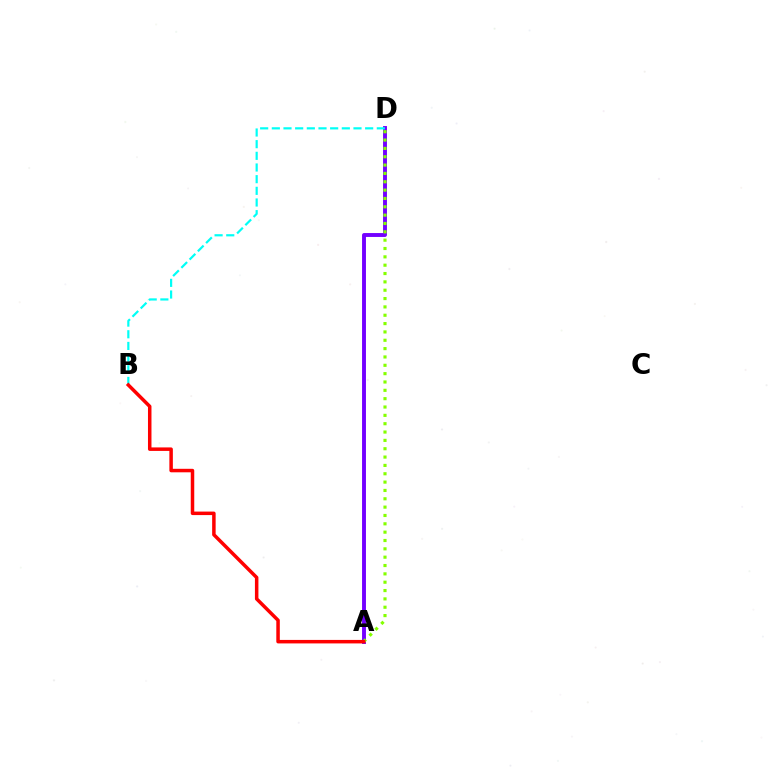{('A', 'D'): [{'color': '#7200ff', 'line_style': 'solid', 'thickness': 2.81}, {'color': '#84ff00', 'line_style': 'dotted', 'thickness': 2.27}], ('B', 'D'): [{'color': '#00fff6', 'line_style': 'dashed', 'thickness': 1.58}], ('A', 'B'): [{'color': '#ff0000', 'line_style': 'solid', 'thickness': 2.52}]}